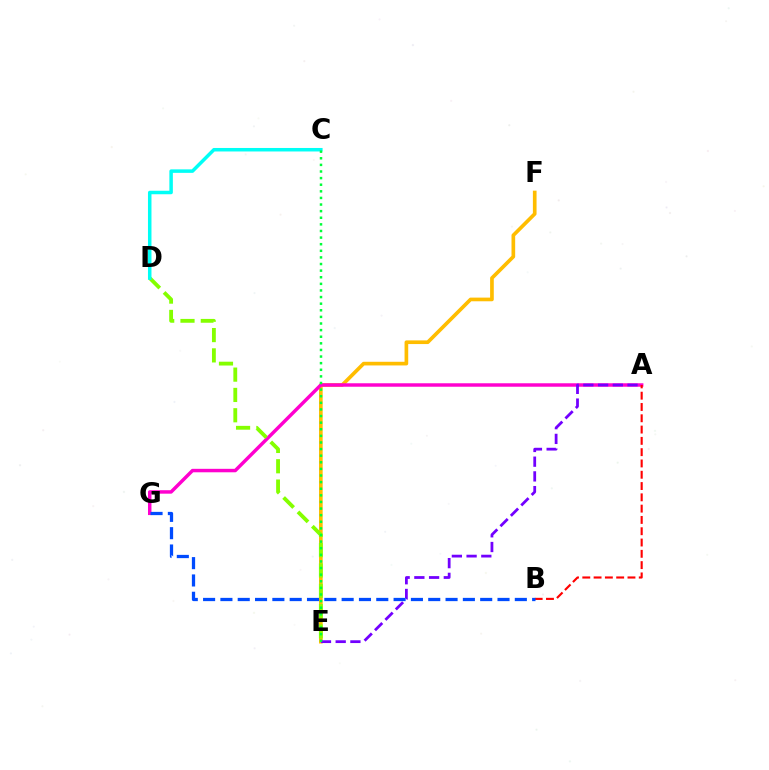{('E', 'F'): [{'color': '#ffbd00', 'line_style': 'solid', 'thickness': 2.64}], ('A', 'G'): [{'color': '#ff00cf', 'line_style': 'solid', 'thickness': 2.49}], ('D', 'E'): [{'color': '#84ff00', 'line_style': 'dashed', 'thickness': 2.76}], ('C', 'D'): [{'color': '#00fff6', 'line_style': 'solid', 'thickness': 2.52}], ('A', 'B'): [{'color': '#ff0000', 'line_style': 'dashed', 'thickness': 1.53}], ('A', 'E'): [{'color': '#7200ff', 'line_style': 'dashed', 'thickness': 2.0}], ('C', 'E'): [{'color': '#00ff39', 'line_style': 'dotted', 'thickness': 1.8}], ('B', 'G'): [{'color': '#004bff', 'line_style': 'dashed', 'thickness': 2.35}]}